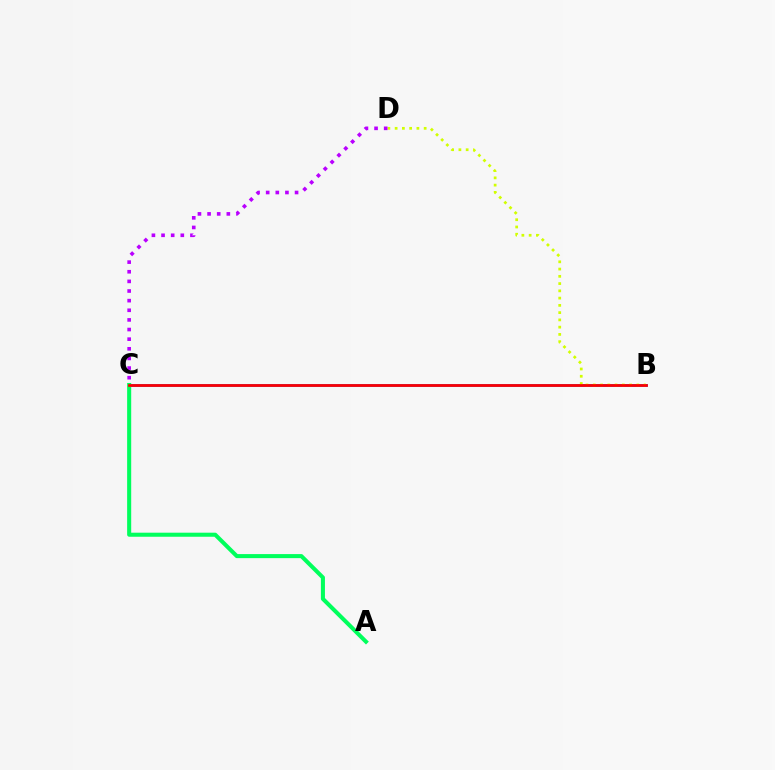{('B', 'C'): [{'color': '#0074ff', 'line_style': 'solid', 'thickness': 1.93}, {'color': '#ff0000', 'line_style': 'solid', 'thickness': 1.96}], ('A', 'C'): [{'color': '#00ff5c', 'line_style': 'solid', 'thickness': 2.92}], ('B', 'D'): [{'color': '#d1ff00', 'line_style': 'dotted', 'thickness': 1.97}], ('C', 'D'): [{'color': '#b900ff', 'line_style': 'dotted', 'thickness': 2.62}]}